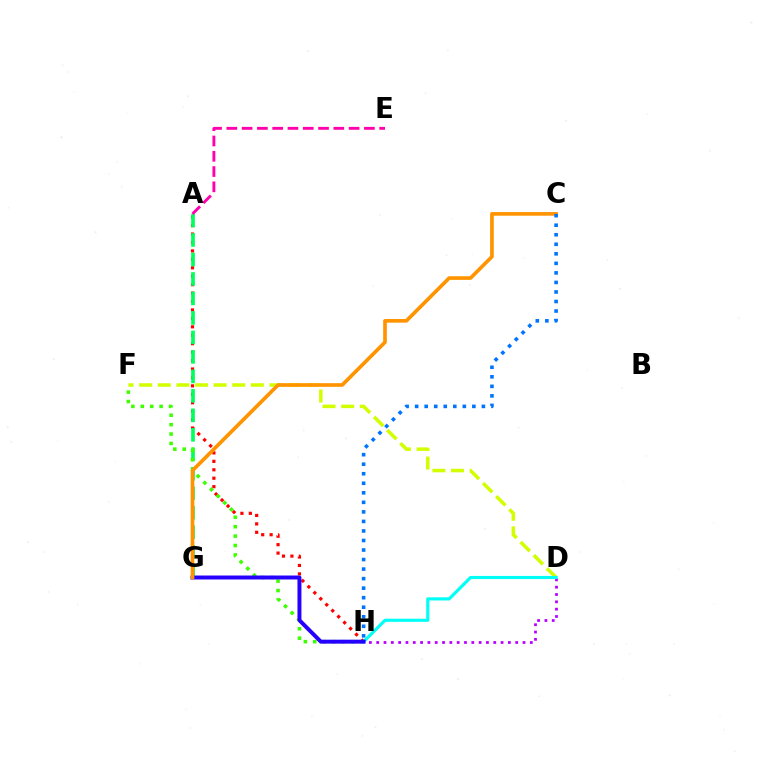{('A', 'H'): [{'color': '#ff0000', 'line_style': 'dotted', 'thickness': 2.29}], ('D', 'F'): [{'color': '#d1ff00', 'line_style': 'dashed', 'thickness': 2.53}], ('D', 'H'): [{'color': '#b900ff', 'line_style': 'dotted', 'thickness': 1.99}, {'color': '#00fff6', 'line_style': 'solid', 'thickness': 2.26}], ('A', 'G'): [{'color': '#00ff5c', 'line_style': 'dashed', 'thickness': 2.65}], ('F', 'H'): [{'color': '#3dff00', 'line_style': 'dotted', 'thickness': 2.56}], ('G', 'H'): [{'color': '#2500ff', 'line_style': 'solid', 'thickness': 2.85}], ('C', 'G'): [{'color': '#ff9400', 'line_style': 'solid', 'thickness': 2.63}], ('A', 'E'): [{'color': '#ff00ac', 'line_style': 'dashed', 'thickness': 2.08}], ('C', 'H'): [{'color': '#0074ff', 'line_style': 'dotted', 'thickness': 2.59}]}